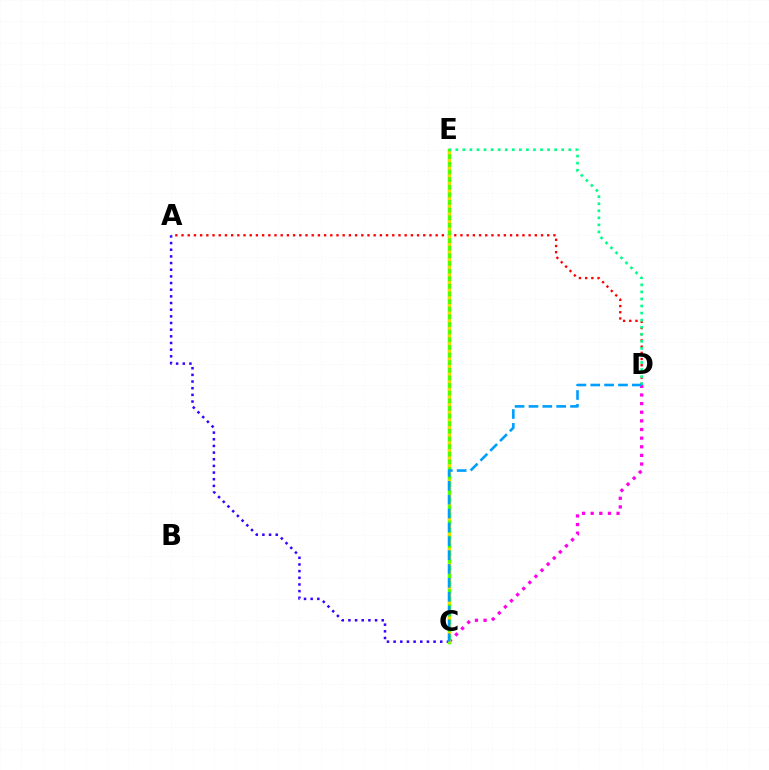{('C', 'D'): [{'color': '#ff00ed', 'line_style': 'dotted', 'thickness': 2.34}, {'color': '#009eff', 'line_style': 'dashed', 'thickness': 1.88}], ('A', 'C'): [{'color': '#3700ff', 'line_style': 'dotted', 'thickness': 1.81}], ('A', 'D'): [{'color': '#ff0000', 'line_style': 'dotted', 'thickness': 1.68}], ('C', 'E'): [{'color': '#4fff00', 'line_style': 'solid', 'thickness': 2.5}, {'color': '#ffd500', 'line_style': 'dotted', 'thickness': 2.07}], ('D', 'E'): [{'color': '#00ff86', 'line_style': 'dotted', 'thickness': 1.92}]}